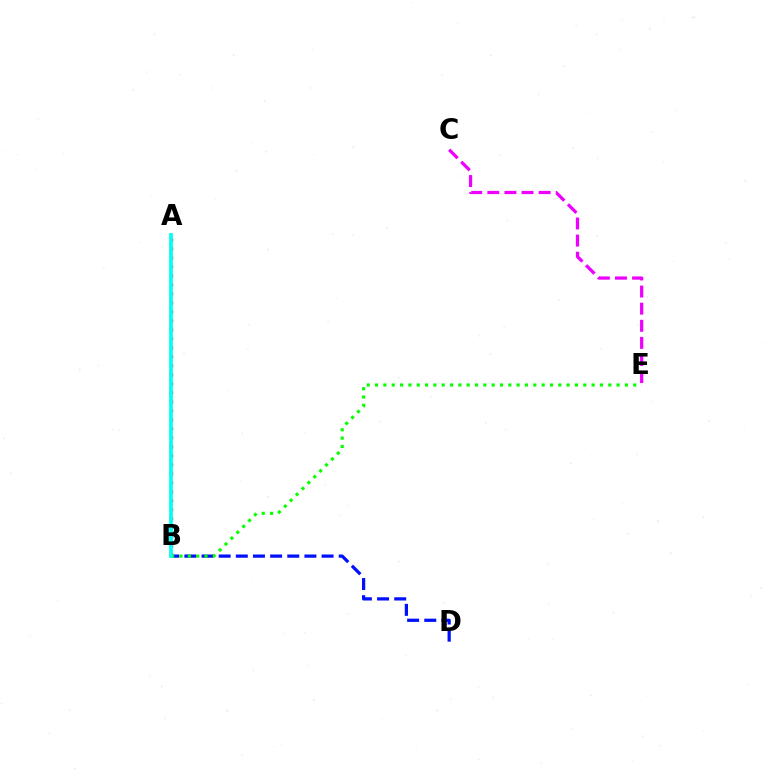{('A', 'B'): [{'color': '#ff0000', 'line_style': 'dotted', 'thickness': 2.44}, {'color': '#fcf500', 'line_style': 'solid', 'thickness': 1.8}, {'color': '#00fff6', 'line_style': 'solid', 'thickness': 2.69}], ('B', 'D'): [{'color': '#0010ff', 'line_style': 'dashed', 'thickness': 2.33}], ('B', 'E'): [{'color': '#08ff00', 'line_style': 'dotted', 'thickness': 2.26}], ('C', 'E'): [{'color': '#ee00ff', 'line_style': 'dashed', 'thickness': 2.32}]}